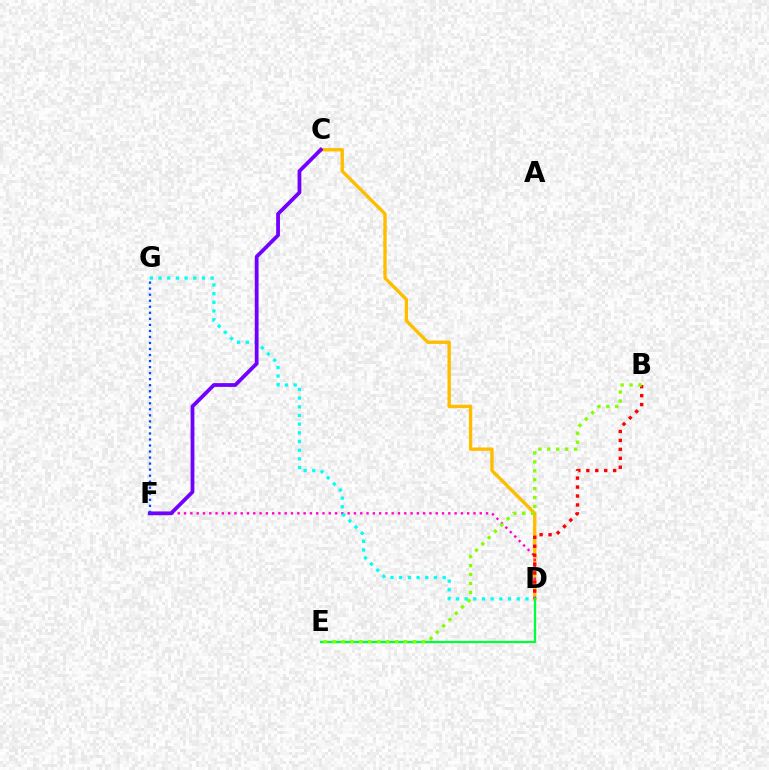{('C', 'D'): [{'color': '#ffbd00', 'line_style': 'solid', 'thickness': 2.43}], ('D', 'F'): [{'color': '#ff00cf', 'line_style': 'dotted', 'thickness': 1.71}], ('B', 'D'): [{'color': '#ff0000', 'line_style': 'dotted', 'thickness': 2.43}], ('D', 'G'): [{'color': '#00fff6', 'line_style': 'dotted', 'thickness': 2.36}], ('C', 'F'): [{'color': '#7200ff', 'line_style': 'solid', 'thickness': 2.71}], ('D', 'E'): [{'color': '#00ff39', 'line_style': 'solid', 'thickness': 1.64}], ('B', 'E'): [{'color': '#84ff00', 'line_style': 'dotted', 'thickness': 2.43}], ('F', 'G'): [{'color': '#004bff', 'line_style': 'dotted', 'thickness': 1.64}]}